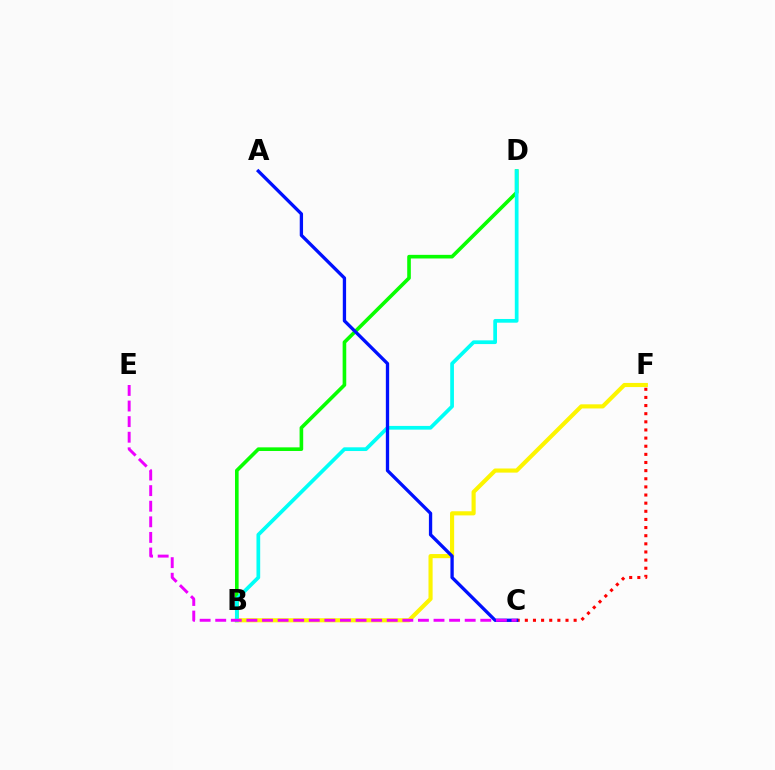{('B', 'D'): [{'color': '#08ff00', 'line_style': 'solid', 'thickness': 2.61}, {'color': '#00fff6', 'line_style': 'solid', 'thickness': 2.67}], ('B', 'F'): [{'color': '#fcf500', 'line_style': 'solid', 'thickness': 2.97}], ('C', 'F'): [{'color': '#ff0000', 'line_style': 'dotted', 'thickness': 2.21}], ('A', 'C'): [{'color': '#0010ff', 'line_style': 'solid', 'thickness': 2.39}], ('C', 'E'): [{'color': '#ee00ff', 'line_style': 'dashed', 'thickness': 2.12}]}